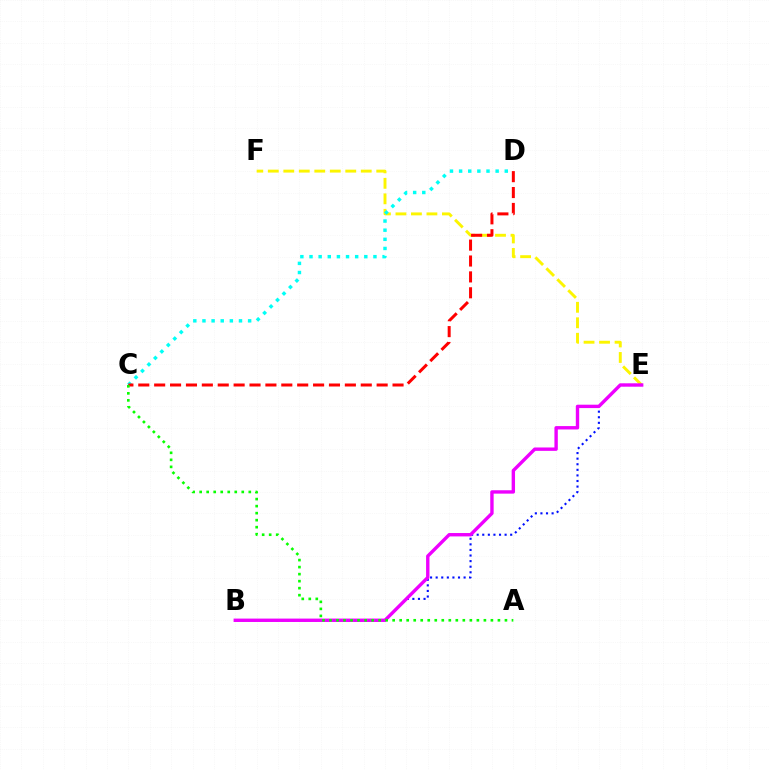{('E', 'F'): [{'color': '#fcf500', 'line_style': 'dashed', 'thickness': 2.1}], ('C', 'D'): [{'color': '#00fff6', 'line_style': 'dotted', 'thickness': 2.48}, {'color': '#ff0000', 'line_style': 'dashed', 'thickness': 2.16}], ('B', 'E'): [{'color': '#0010ff', 'line_style': 'dotted', 'thickness': 1.52}, {'color': '#ee00ff', 'line_style': 'solid', 'thickness': 2.44}], ('A', 'C'): [{'color': '#08ff00', 'line_style': 'dotted', 'thickness': 1.91}]}